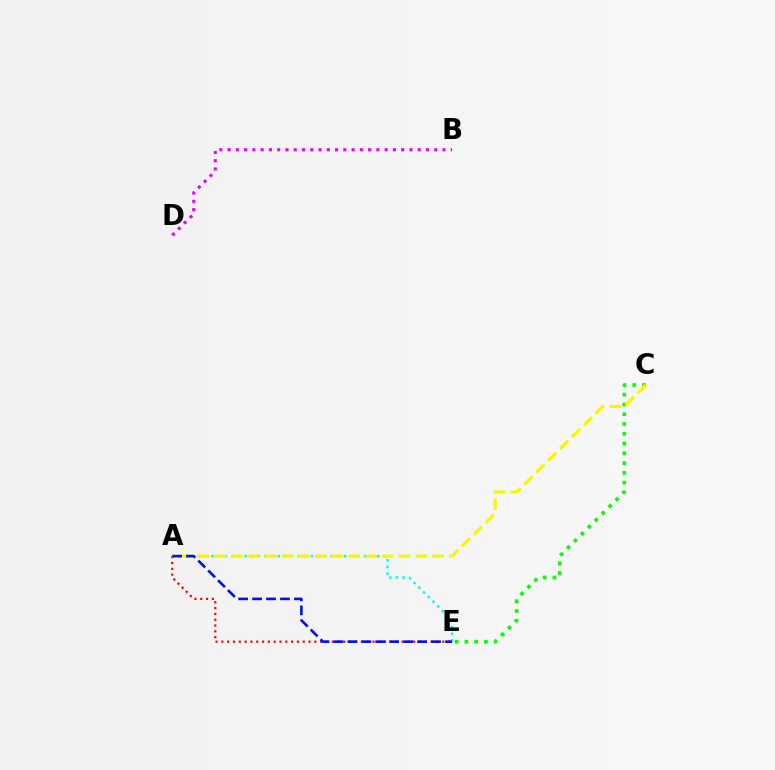{('A', 'E'): [{'color': '#00fff6', 'line_style': 'dotted', 'thickness': 1.8}, {'color': '#ff0000', 'line_style': 'dotted', 'thickness': 1.58}, {'color': '#0010ff', 'line_style': 'dashed', 'thickness': 1.89}], ('B', 'D'): [{'color': '#ee00ff', 'line_style': 'dotted', 'thickness': 2.25}], ('C', 'E'): [{'color': '#08ff00', 'line_style': 'dotted', 'thickness': 2.66}], ('A', 'C'): [{'color': '#fcf500', 'line_style': 'dashed', 'thickness': 2.28}]}